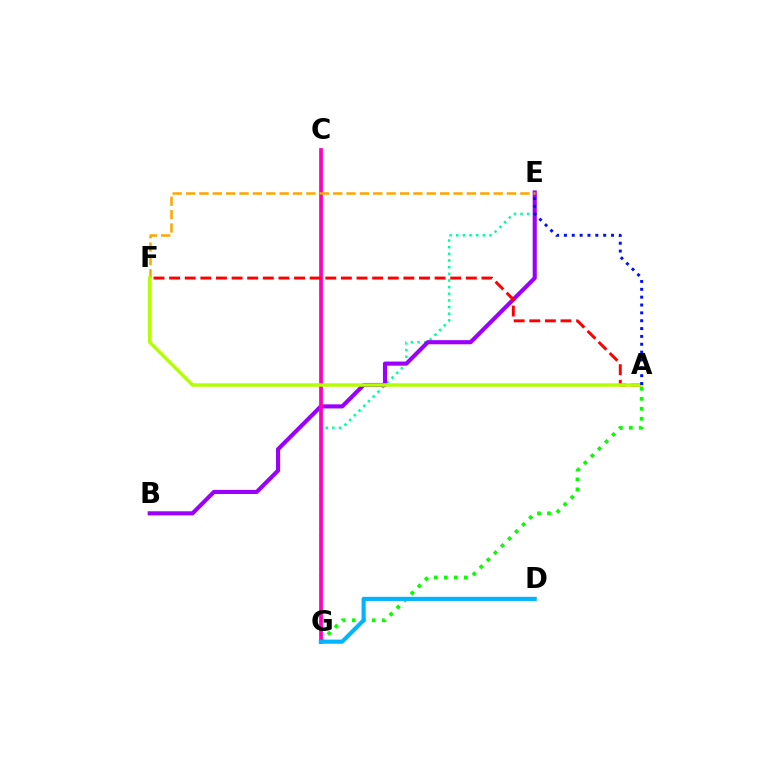{('E', 'G'): [{'color': '#00ff9d', 'line_style': 'dotted', 'thickness': 1.81}], ('A', 'G'): [{'color': '#08ff00', 'line_style': 'dotted', 'thickness': 2.71}], ('B', 'E'): [{'color': '#9b00ff', 'line_style': 'solid', 'thickness': 2.97}], ('C', 'G'): [{'color': '#ff00bd', 'line_style': 'solid', 'thickness': 2.68}], ('E', 'F'): [{'color': '#ffa500', 'line_style': 'dashed', 'thickness': 1.82}], ('A', 'F'): [{'color': '#ff0000', 'line_style': 'dashed', 'thickness': 2.12}, {'color': '#b3ff00', 'line_style': 'solid', 'thickness': 2.48}], ('D', 'G'): [{'color': '#00b5ff', 'line_style': 'solid', 'thickness': 2.98}], ('A', 'E'): [{'color': '#0010ff', 'line_style': 'dotted', 'thickness': 2.13}]}